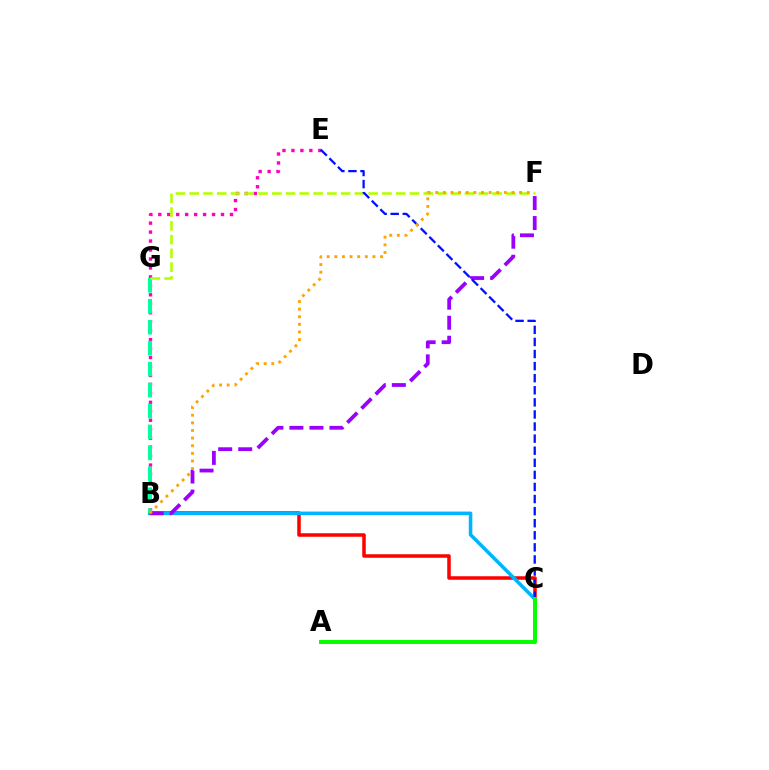{('B', 'E'): [{'color': '#ff00bd', 'line_style': 'dotted', 'thickness': 2.43}], ('B', 'C'): [{'color': '#ff0000', 'line_style': 'solid', 'thickness': 2.53}, {'color': '#00b5ff', 'line_style': 'solid', 'thickness': 2.56}], ('B', 'F'): [{'color': '#9b00ff', 'line_style': 'dashed', 'thickness': 2.72}, {'color': '#ffa500', 'line_style': 'dotted', 'thickness': 2.07}], ('B', 'G'): [{'color': '#00ff9d', 'line_style': 'dashed', 'thickness': 2.85}], ('F', 'G'): [{'color': '#b3ff00', 'line_style': 'dashed', 'thickness': 1.87}], ('C', 'E'): [{'color': '#0010ff', 'line_style': 'dashed', 'thickness': 1.64}], ('A', 'C'): [{'color': '#08ff00', 'line_style': 'solid', 'thickness': 2.89}]}